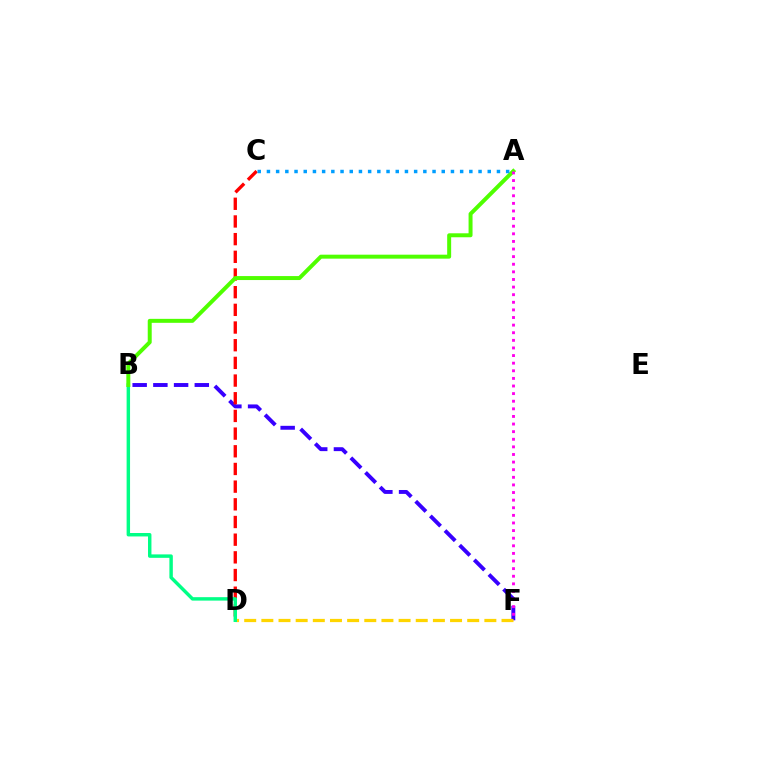{('B', 'F'): [{'color': '#3700ff', 'line_style': 'dashed', 'thickness': 2.81}], ('C', 'D'): [{'color': '#ff0000', 'line_style': 'dashed', 'thickness': 2.4}], ('D', 'F'): [{'color': '#ffd500', 'line_style': 'dashed', 'thickness': 2.33}], ('B', 'D'): [{'color': '#00ff86', 'line_style': 'solid', 'thickness': 2.48}], ('A', 'B'): [{'color': '#4fff00', 'line_style': 'solid', 'thickness': 2.86}], ('A', 'F'): [{'color': '#ff00ed', 'line_style': 'dotted', 'thickness': 2.07}], ('A', 'C'): [{'color': '#009eff', 'line_style': 'dotted', 'thickness': 2.5}]}